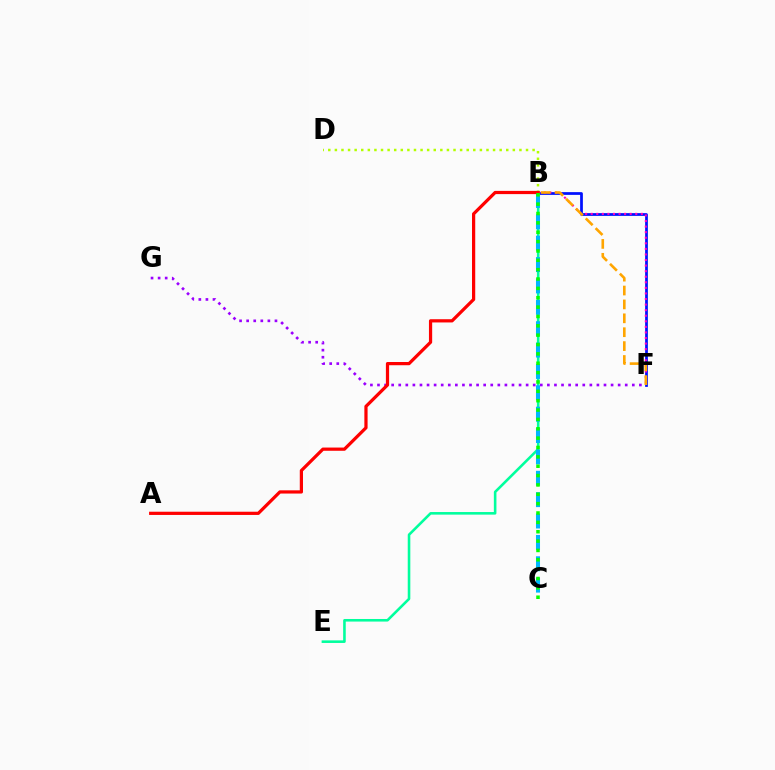{('B', 'F'): [{'color': '#0010ff', 'line_style': 'solid', 'thickness': 1.97}, {'color': '#ff00bd', 'line_style': 'dotted', 'thickness': 1.51}, {'color': '#ffa500', 'line_style': 'dashed', 'thickness': 1.89}], ('F', 'G'): [{'color': '#9b00ff', 'line_style': 'dotted', 'thickness': 1.92}], ('B', 'E'): [{'color': '#00ff9d', 'line_style': 'solid', 'thickness': 1.86}], ('B', 'D'): [{'color': '#b3ff00', 'line_style': 'dotted', 'thickness': 1.79}], ('B', 'C'): [{'color': '#00b5ff', 'line_style': 'dashed', 'thickness': 2.9}, {'color': '#08ff00', 'line_style': 'dotted', 'thickness': 2.54}], ('A', 'B'): [{'color': '#ff0000', 'line_style': 'solid', 'thickness': 2.32}]}